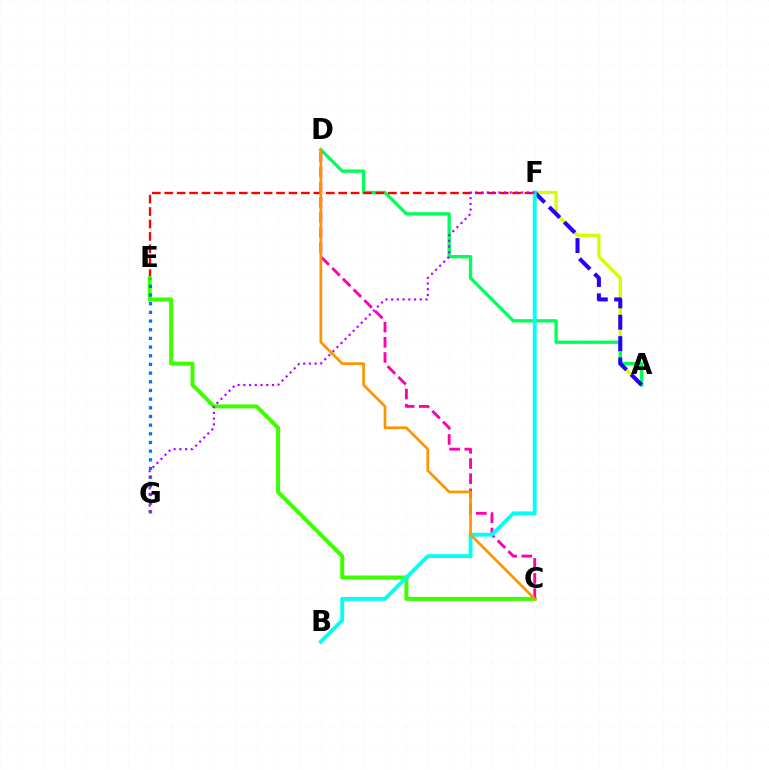{('A', 'F'): [{'color': '#d1ff00', 'line_style': 'solid', 'thickness': 2.35}, {'color': '#2500ff', 'line_style': 'dashed', 'thickness': 2.91}], ('A', 'D'): [{'color': '#00ff5c', 'line_style': 'solid', 'thickness': 2.4}], ('E', 'F'): [{'color': '#ff0000', 'line_style': 'dashed', 'thickness': 1.69}], ('C', 'E'): [{'color': '#3dff00', 'line_style': 'solid', 'thickness': 2.87}], ('C', 'D'): [{'color': '#ff00ac', 'line_style': 'dashed', 'thickness': 2.06}, {'color': '#ff9400', 'line_style': 'solid', 'thickness': 1.94}], ('E', 'G'): [{'color': '#0074ff', 'line_style': 'dotted', 'thickness': 2.36}], ('B', 'F'): [{'color': '#00fff6', 'line_style': 'solid', 'thickness': 2.77}], ('F', 'G'): [{'color': '#b900ff', 'line_style': 'dotted', 'thickness': 1.56}]}